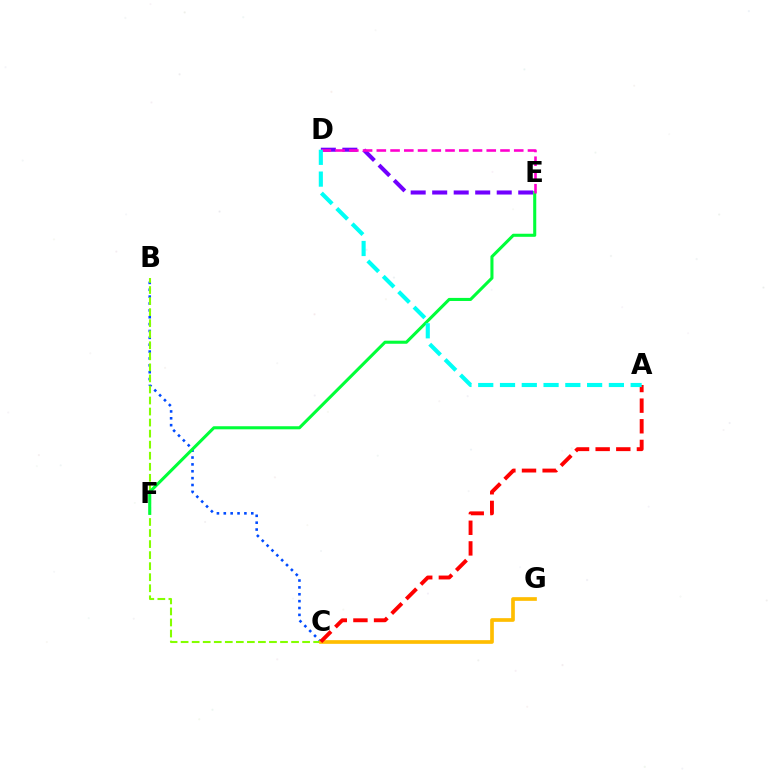{('B', 'C'): [{'color': '#004bff', 'line_style': 'dotted', 'thickness': 1.87}, {'color': '#84ff00', 'line_style': 'dashed', 'thickness': 1.5}], ('C', 'G'): [{'color': '#ffbd00', 'line_style': 'solid', 'thickness': 2.65}], ('A', 'C'): [{'color': '#ff0000', 'line_style': 'dashed', 'thickness': 2.8}], ('D', 'E'): [{'color': '#7200ff', 'line_style': 'dashed', 'thickness': 2.92}, {'color': '#ff00cf', 'line_style': 'dashed', 'thickness': 1.87}], ('E', 'F'): [{'color': '#00ff39', 'line_style': 'solid', 'thickness': 2.21}], ('A', 'D'): [{'color': '#00fff6', 'line_style': 'dashed', 'thickness': 2.96}]}